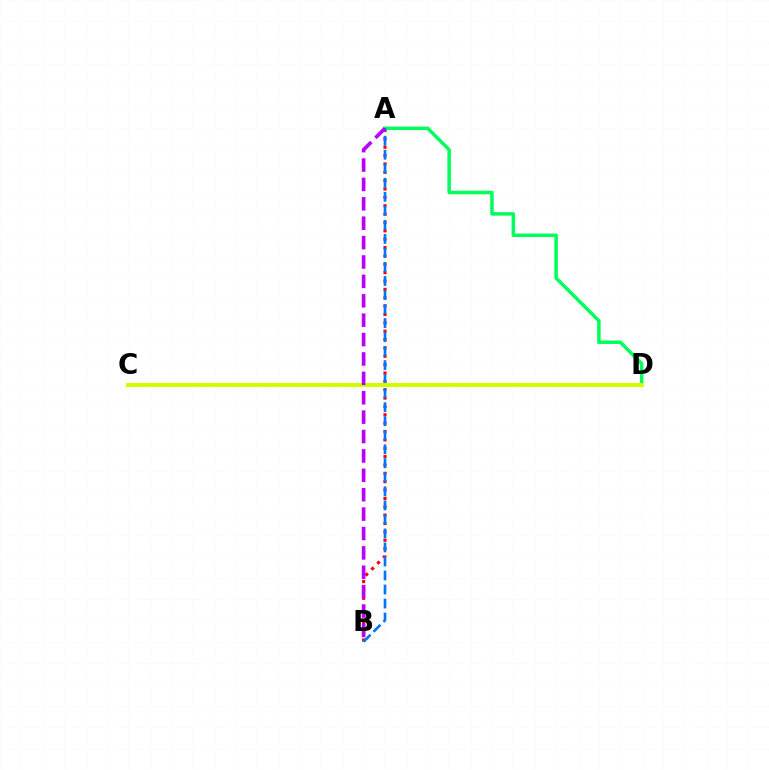{('A', 'B'): [{'color': '#ff0000', 'line_style': 'dotted', 'thickness': 2.27}, {'color': '#0074ff', 'line_style': 'dashed', 'thickness': 1.91}, {'color': '#b900ff', 'line_style': 'dashed', 'thickness': 2.63}], ('A', 'D'): [{'color': '#00ff5c', 'line_style': 'solid', 'thickness': 2.52}], ('C', 'D'): [{'color': '#d1ff00', 'line_style': 'solid', 'thickness': 2.94}]}